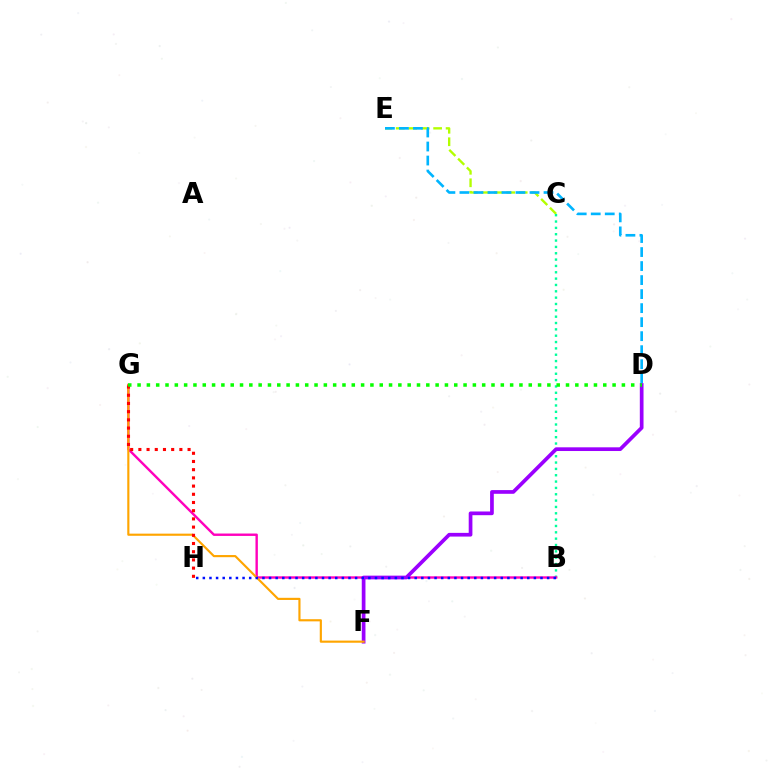{('C', 'E'): [{'color': '#b3ff00', 'line_style': 'dashed', 'thickness': 1.69}], ('B', 'C'): [{'color': '#00ff9d', 'line_style': 'dotted', 'thickness': 1.72}], ('D', 'E'): [{'color': '#00b5ff', 'line_style': 'dashed', 'thickness': 1.9}], ('B', 'G'): [{'color': '#ff00bd', 'line_style': 'solid', 'thickness': 1.73}], ('D', 'F'): [{'color': '#9b00ff', 'line_style': 'solid', 'thickness': 2.67}], ('F', 'G'): [{'color': '#ffa500', 'line_style': 'solid', 'thickness': 1.55}], ('G', 'H'): [{'color': '#ff0000', 'line_style': 'dotted', 'thickness': 2.23}], ('B', 'H'): [{'color': '#0010ff', 'line_style': 'dotted', 'thickness': 1.8}], ('D', 'G'): [{'color': '#08ff00', 'line_style': 'dotted', 'thickness': 2.53}]}